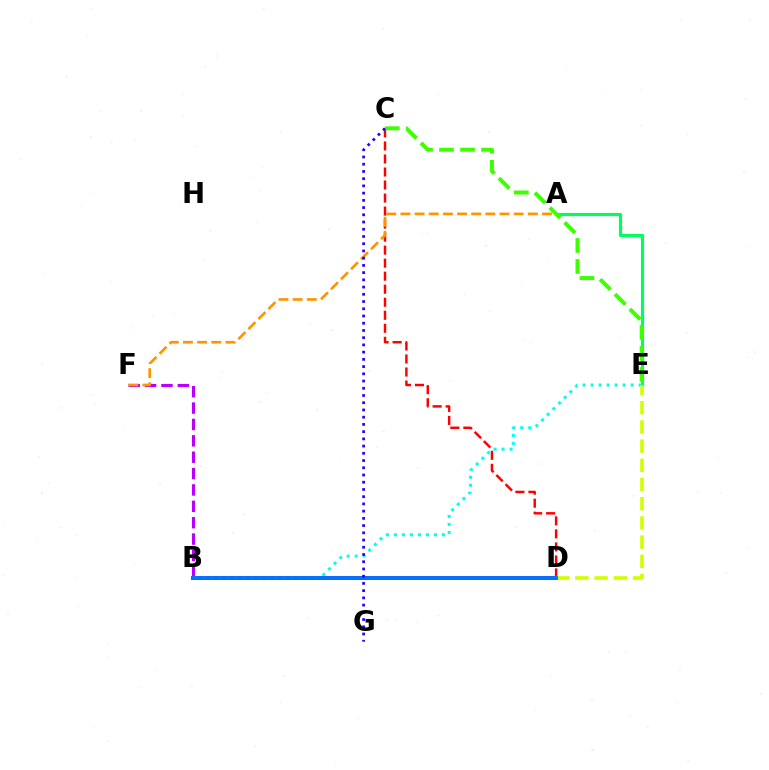{('B', 'D'): [{'color': '#ff00ac', 'line_style': 'solid', 'thickness': 2.9}, {'color': '#0074ff', 'line_style': 'solid', 'thickness': 2.79}], ('B', 'F'): [{'color': '#b900ff', 'line_style': 'dashed', 'thickness': 2.22}], ('C', 'D'): [{'color': '#ff0000', 'line_style': 'dashed', 'thickness': 1.77}], ('A', 'E'): [{'color': '#00ff5c', 'line_style': 'solid', 'thickness': 2.28}], ('B', 'E'): [{'color': '#00fff6', 'line_style': 'dotted', 'thickness': 2.18}], ('D', 'E'): [{'color': '#d1ff00', 'line_style': 'dashed', 'thickness': 2.61}], ('A', 'F'): [{'color': '#ff9400', 'line_style': 'dashed', 'thickness': 1.92}], ('C', 'E'): [{'color': '#3dff00', 'line_style': 'dashed', 'thickness': 2.85}], ('C', 'G'): [{'color': '#2500ff', 'line_style': 'dotted', 'thickness': 1.96}]}